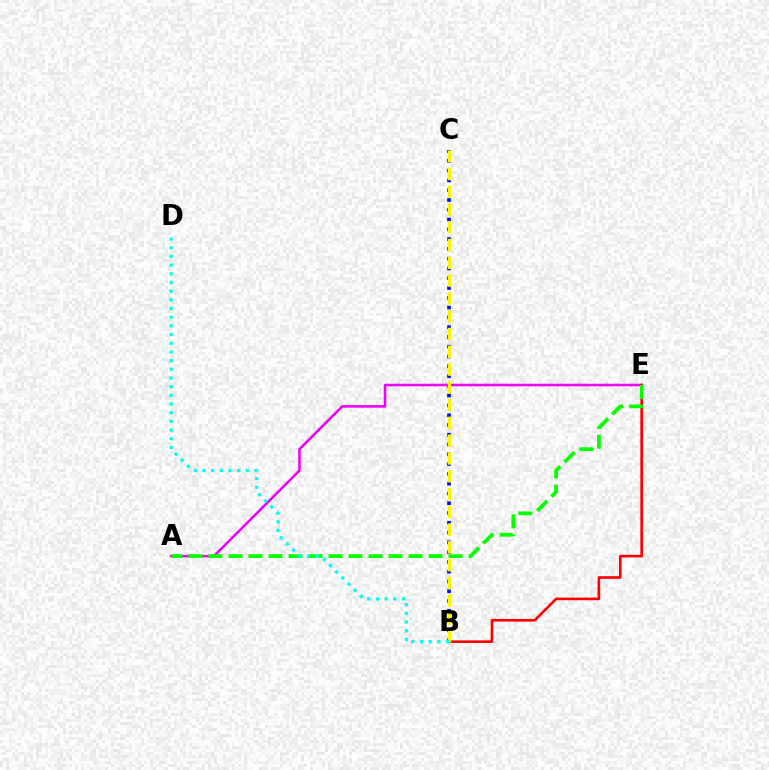{('B', 'C'): [{'color': '#0010ff', 'line_style': 'dotted', 'thickness': 2.66}, {'color': '#fcf500', 'line_style': 'dashed', 'thickness': 2.42}], ('A', 'E'): [{'color': '#ee00ff', 'line_style': 'solid', 'thickness': 1.83}, {'color': '#08ff00', 'line_style': 'dashed', 'thickness': 2.72}], ('B', 'E'): [{'color': '#ff0000', 'line_style': 'solid', 'thickness': 1.9}], ('B', 'D'): [{'color': '#00fff6', 'line_style': 'dotted', 'thickness': 2.36}]}